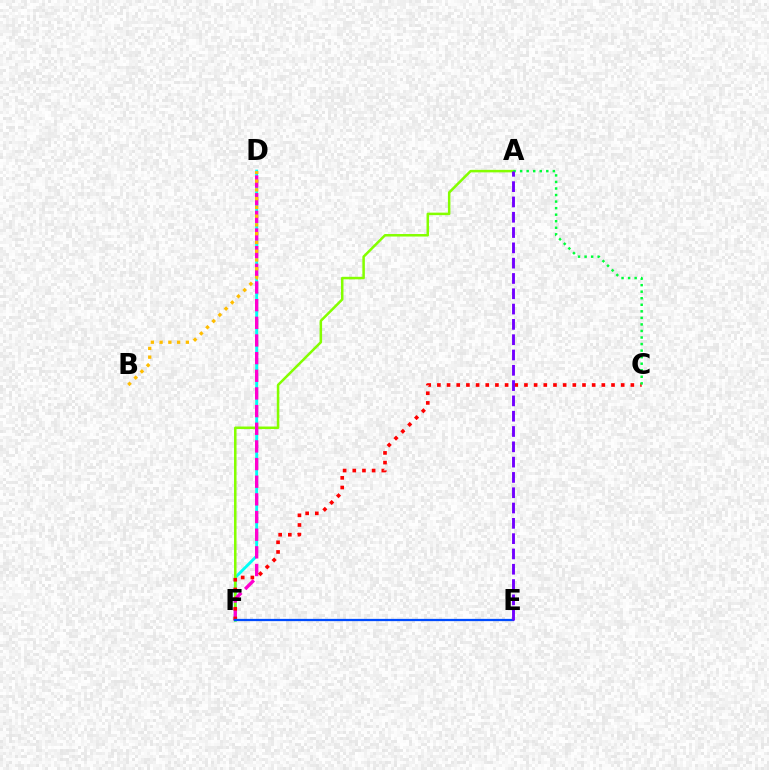{('D', 'F'): [{'color': '#00fff6', 'line_style': 'solid', 'thickness': 2.09}, {'color': '#ff00cf', 'line_style': 'dashed', 'thickness': 2.4}], ('A', 'F'): [{'color': '#84ff00', 'line_style': 'solid', 'thickness': 1.81}], ('C', 'F'): [{'color': '#ff0000', 'line_style': 'dotted', 'thickness': 2.63}], ('E', 'F'): [{'color': '#004bff', 'line_style': 'solid', 'thickness': 1.63}], ('A', 'C'): [{'color': '#00ff39', 'line_style': 'dotted', 'thickness': 1.78}], ('A', 'E'): [{'color': '#7200ff', 'line_style': 'dashed', 'thickness': 2.08}], ('B', 'D'): [{'color': '#ffbd00', 'line_style': 'dotted', 'thickness': 2.38}]}